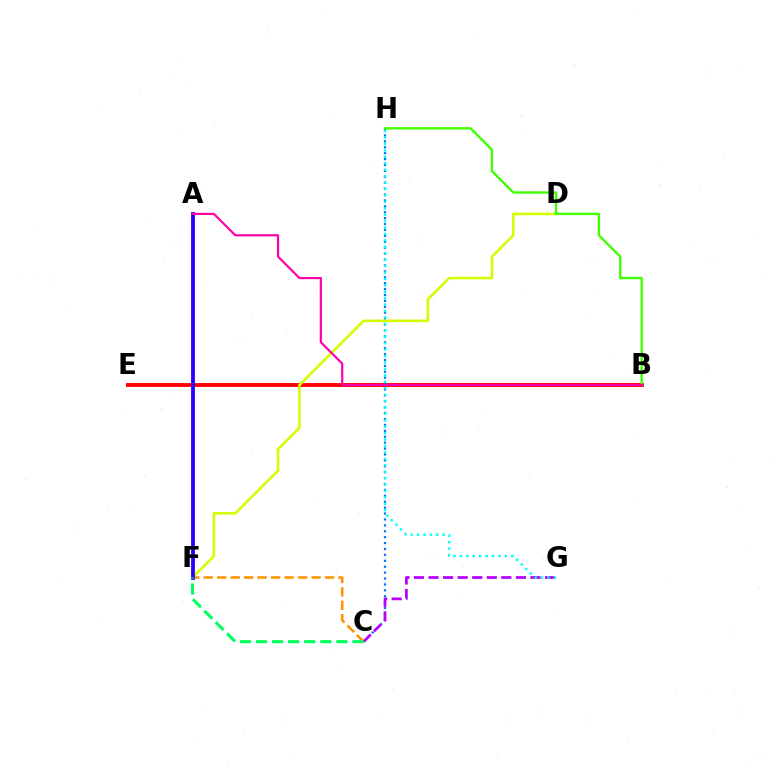{('B', 'E'): [{'color': '#ff0000', 'line_style': 'solid', 'thickness': 2.78}], ('C', 'F'): [{'color': '#ff9400', 'line_style': 'dashed', 'thickness': 1.83}, {'color': '#00ff5c', 'line_style': 'dashed', 'thickness': 2.19}], ('C', 'H'): [{'color': '#0074ff', 'line_style': 'dotted', 'thickness': 1.61}], ('D', 'F'): [{'color': '#d1ff00', 'line_style': 'solid', 'thickness': 1.86}], ('C', 'G'): [{'color': '#b900ff', 'line_style': 'dashed', 'thickness': 1.98}], ('G', 'H'): [{'color': '#00fff6', 'line_style': 'dotted', 'thickness': 1.75}], ('B', 'H'): [{'color': '#3dff00', 'line_style': 'solid', 'thickness': 1.69}], ('A', 'F'): [{'color': '#2500ff', 'line_style': 'solid', 'thickness': 2.73}], ('A', 'B'): [{'color': '#ff00ac', 'line_style': 'solid', 'thickness': 1.57}]}